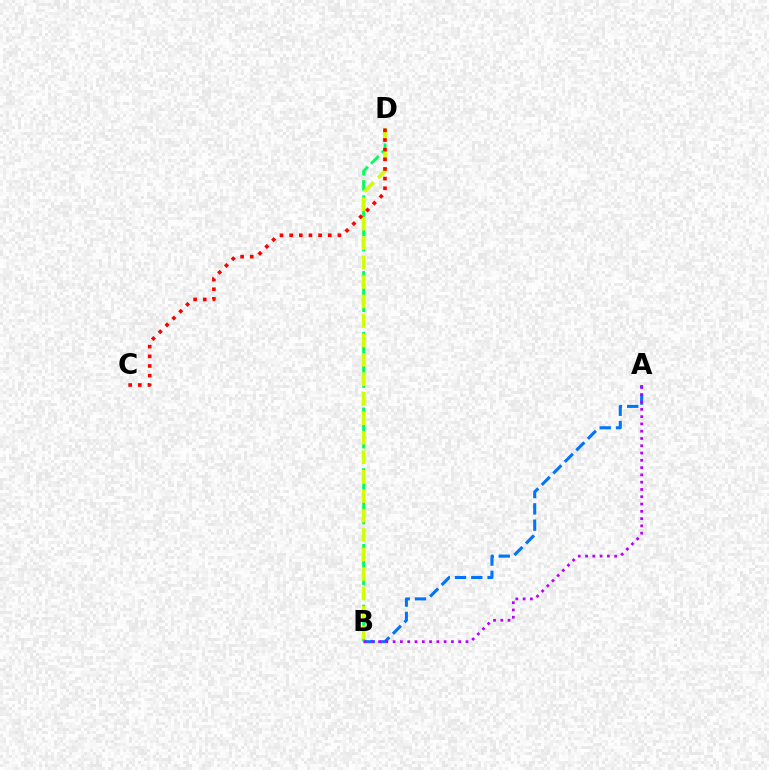{('A', 'B'): [{'color': '#0074ff', 'line_style': 'dashed', 'thickness': 2.21}, {'color': '#b900ff', 'line_style': 'dotted', 'thickness': 1.98}], ('B', 'D'): [{'color': '#00ff5c', 'line_style': 'dashed', 'thickness': 2.06}, {'color': '#d1ff00', 'line_style': 'dashed', 'thickness': 2.64}], ('C', 'D'): [{'color': '#ff0000', 'line_style': 'dotted', 'thickness': 2.62}]}